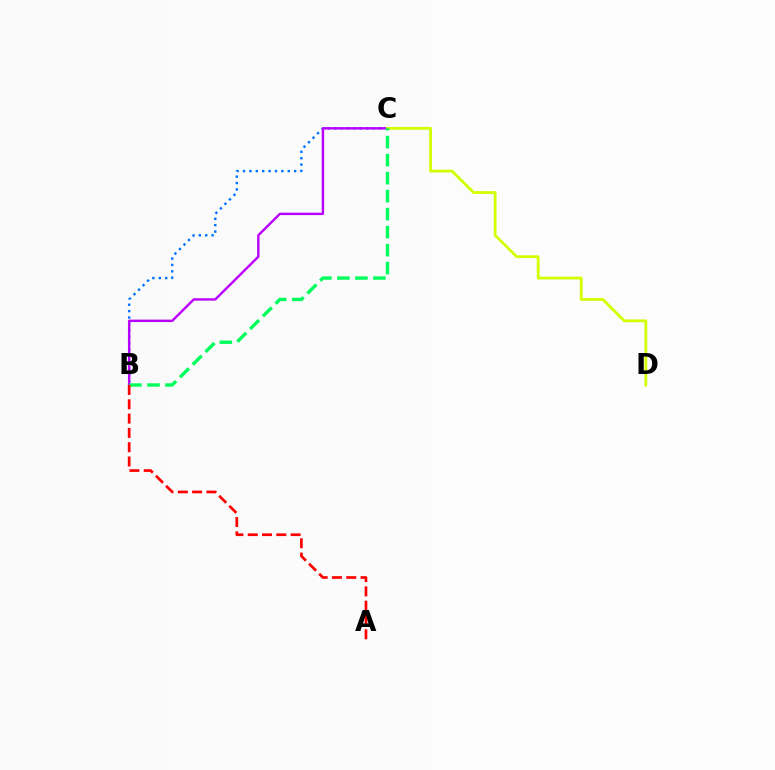{('B', 'C'): [{'color': '#0074ff', 'line_style': 'dotted', 'thickness': 1.74}, {'color': '#b900ff', 'line_style': 'solid', 'thickness': 1.74}, {'color': '#00ff5c', 'line_style': 'dashed', 'thickness': 2.45}], ('C', 'D'): [{'color': '#d1ff00', 'line_style': 'solid', 'thickness': 2.01}], ('A', 'B'): [{'color': '#ff0000', 'line_style': 'dashed', 'thickness': 1.94}]}